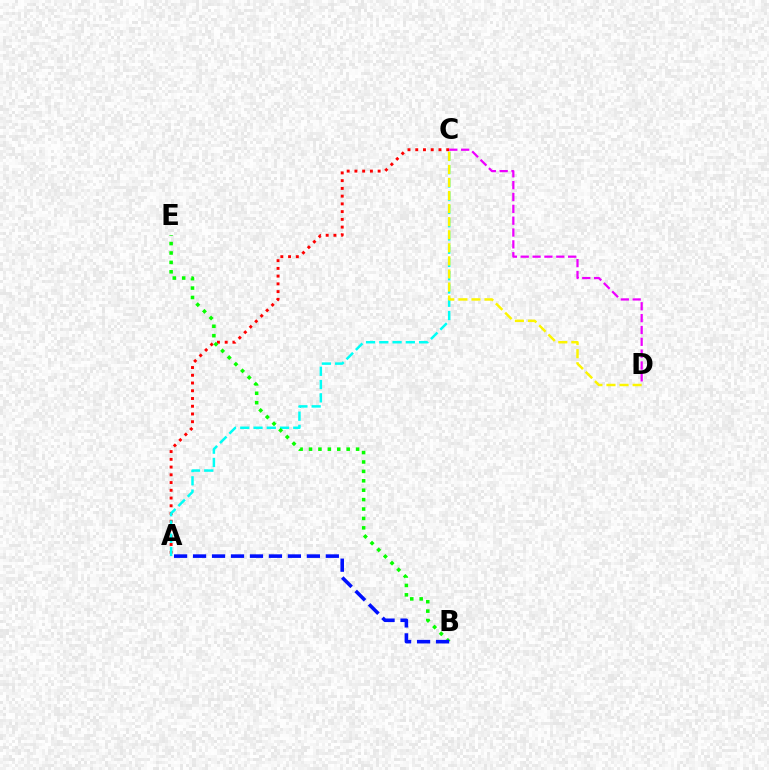{('A', 'C'): [{'color': '#ff0000', 'line_style': 'dotted', 'thickness': 2.1}, {'color': '#00fff6', 'line_style': 'dashed', 'thickness': 1.8}], ('B', 'E'): [{'color': '#08ff00', 'line_style': 'dotted', 'thickness': 2.56}], ('C', 'D'): [{'color': '#ee00ff', 'line_style': 'dashed', 'thickness': 1.61}, {'color': '#fcf500', 'line_style': 'dashed', 'thickness': 1.78}], ('A', 'B'): [{'color': '#0010ff', 'line_style': 'dashed', 'thickness': 2.58}]}